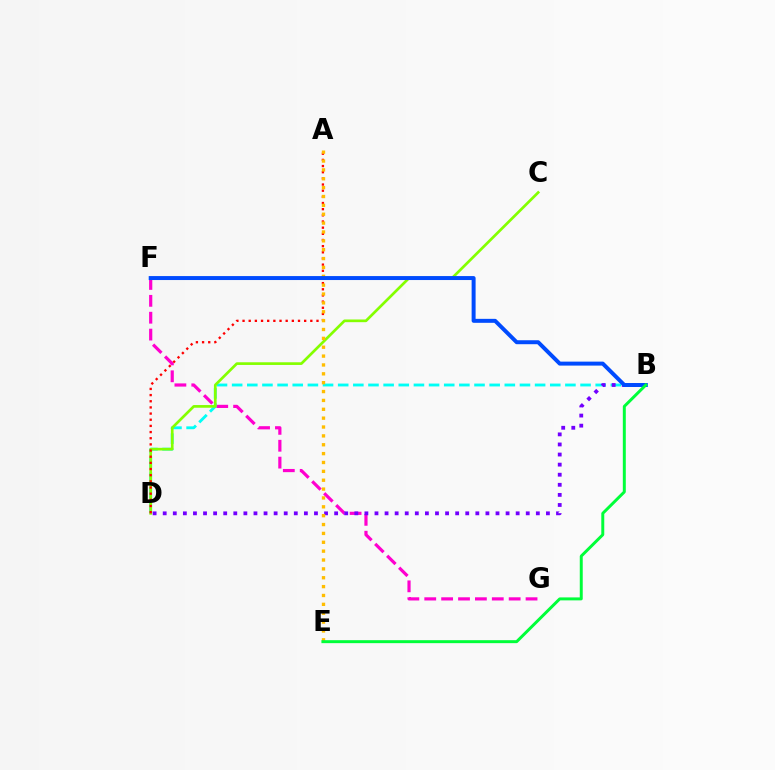{('F', 'G'): [{'color': '#ff00cf', 'line_style': 'dashed', 'thickness': 2.29}], ('B', 'D'): [{'color': '#00fff6', 'line_style': 'dashed', 'thickness': 2.06}, {'color': '#7200ff', 'line_style': 'dotted', 'thickness': 2.74}], ('C', 'D'): [{'color': '#84ff00', 'line_style': 'solid', 'thickness': 1.93}], ('A', 'D'): [{'color': '#ff0000', 'line_style': 'dotted', 'thickness': 1.67}], ('A', 'E'): [{'color': '#ffbd00', 'line_style': 'dotted', 'thickness': 2.41}], ('B', 'F'): [{'color': '#004bff', 'line_style': 'solid', 'thickness': 2.86}], ('B', 'E'): [{'color': '#00ff39', 'line_style': 'solid', 'thickness': 2.13}]}